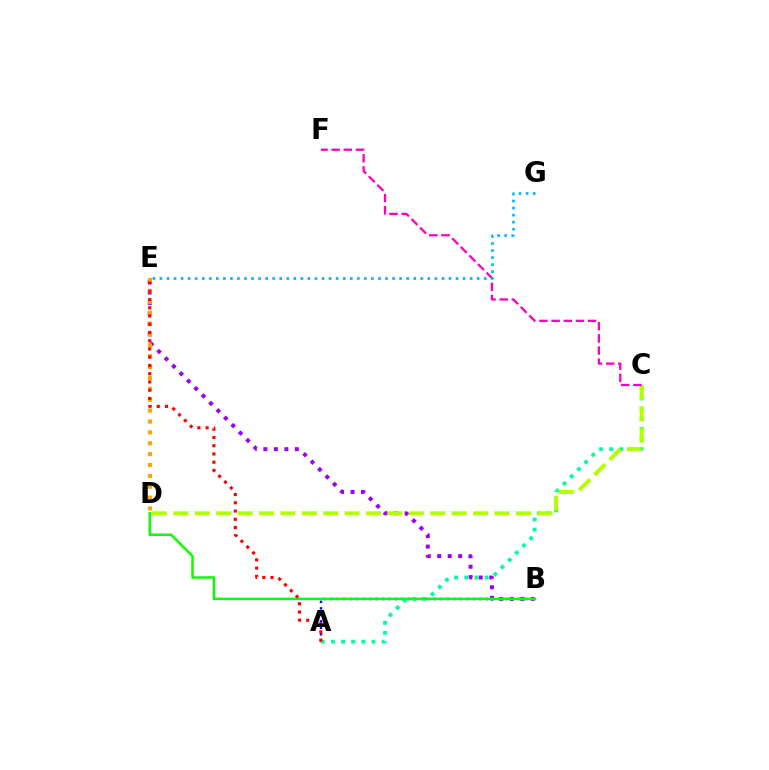{('A', 'B'): [{'color': '#0010ff', 'line_style': 'dotted', 'thickness': 1.76}], ('B', 'E'): [{'color': '#9b00ff', 'line_style': 'dotted', 'thickness': 2.85}], ('A', 'C'): [{'color': '#00ff9d', 'line_style': 'dotted', 'thickness': 2.76}], ('C', 'D'): [{'color': '#b3ff00', 'line_style': 'dashed', 'thickness': 2.91}], ('D', 'E'): [{'color': '#ffa500', 'line_style': 'dotted', 'thickness': 2.96}], ('B', 'D'): [{'color': '#08ff00', 'line_style': 'solid', 'thickness': 1.79}], ('C', 'F'): [{'color': '#ff00bd', 'line_style': 'dashed', 'thickness': 1.65}], ('E', 'G'): [{'color': '#00b5ff', 'line_style': 'dotted', 'thickness': 1.92}], ('A', 'E'): [{'color': '#ff0000', 'line_style': 'dotted', 'thickness': 2.24}]}